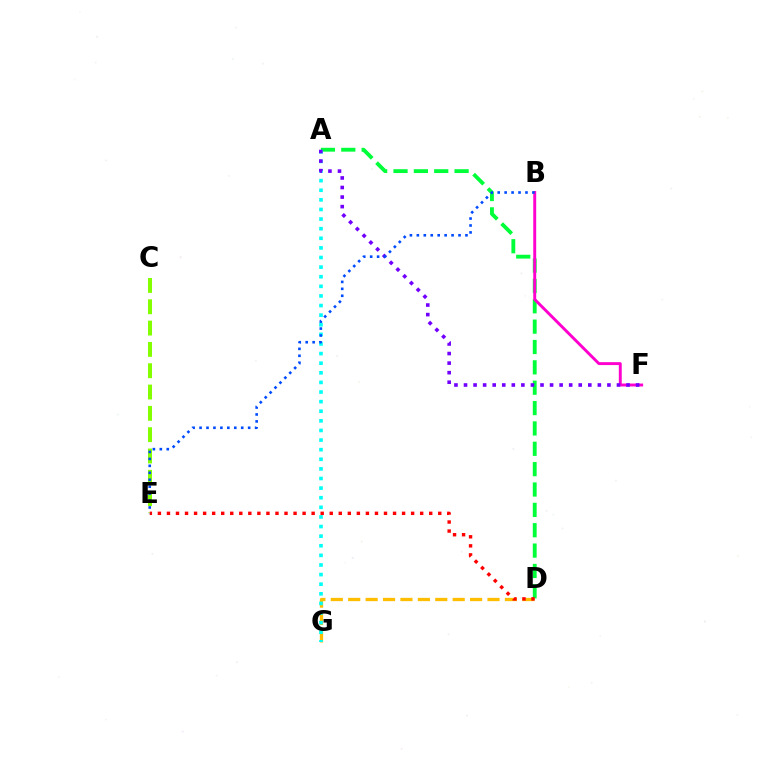{('A', 'D'): [{'color': '#00ff39', 'line_style': 'dashed', 'thickness': 2.77}], ('D', 'G'): [{'color': '#ffbd00', 'line_style': 'dashed', 'thickness': 2.37}], ('B', 'F'): [{'color': '#ff00cf', 'line_style': 'solid', 'thickness': 2.1}], ('A', 'G'): [{'color': '#00fff6', 'line_style': 'dotted', 'thickness': 2.61}], ('C', 'E'): [{'color': '#84ff00', 'line_style': 'dashed', 'thickness': 2.9}], ('A', 'F'): [{'color': '#7200ff', 'line_style': 'dotted', 'thickness': 2.6}], ('D', 'E'): [{'color': '#ff0000', 'line_style': 'dotted', 'thickness': 2.46}], ('B', 'E'): [{'color': '#004bff', 'line_style': 'dotted', 'thickness': 1.89}]}